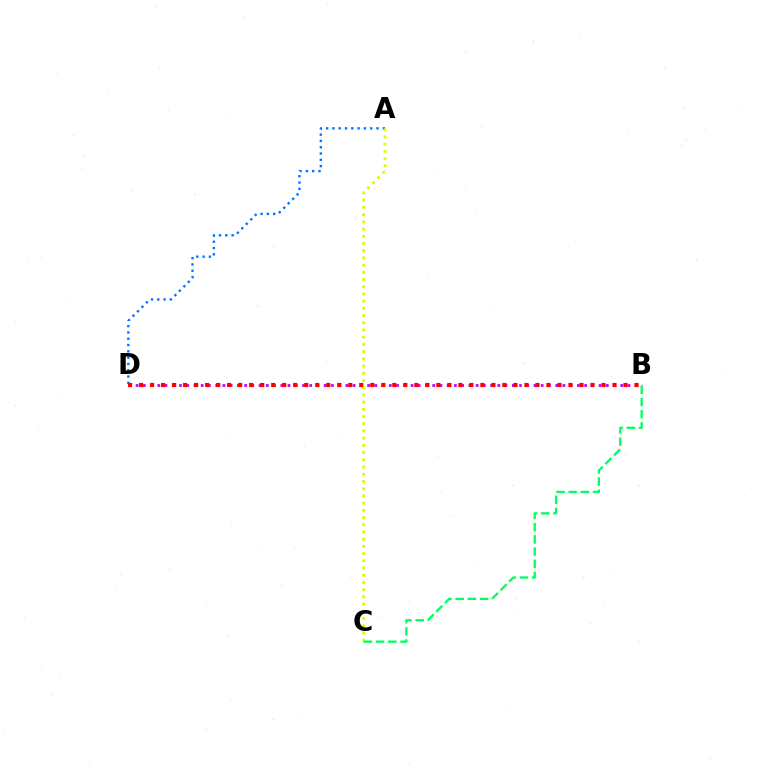{('B', 'D'): [{'color': '#b900ff', 'line_style': 'dotted', 'thickness': 1.97}, {'color': '#ff0000', 'line_style': 'dotted', 'thickness': 2.99}], ('A', 'D'): [{'color': '#0074ff', 'line_style': 'dotted', 'thickness': 1.71}], ('A', 'C'): [{'color': '#d1ff00', 'line_style': 'dotted', 'thickness': 1.96}], ('B', 'C'): [{'color': '#00ff5c', 'line_style': 'dashed', 'thickness': 1.66}]}